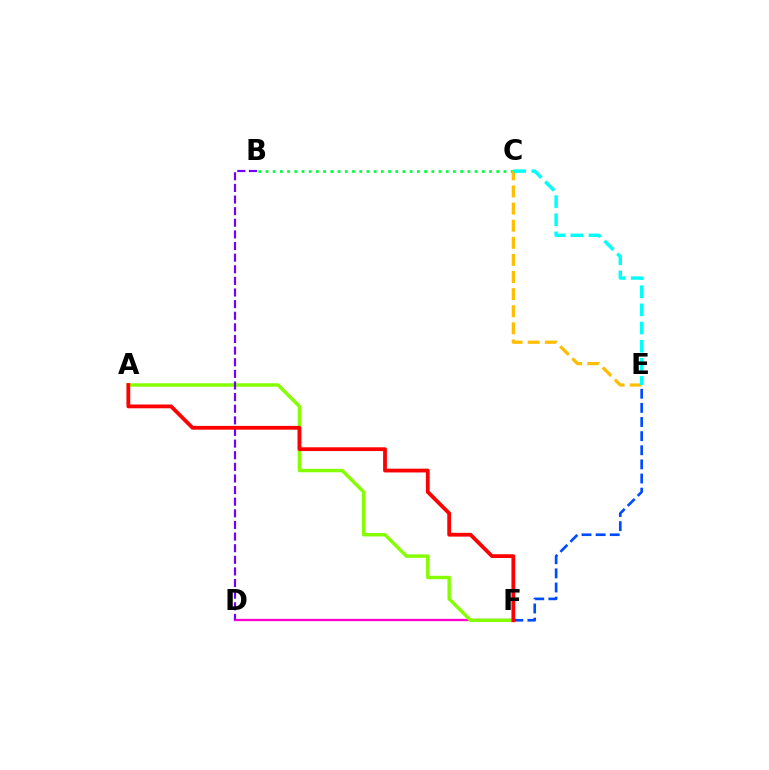{('D', 'F'): [{'color': '#ff00cf', 'line_style': 'solid', 'thickness': 1.66}], ('B', 'C'): [{'color': '#00ff39', 'line_style': 'dotted', 'thickness': 1.96}], ('C', 'E'): [{'color': '#ffbd00', 'line_style': 'dashed', 'thickness': 2.32}, {'color': '#00fff6', 'line_style': 'dashed', 'thickness': 2.46}], ('A', 'F'): [{'color': '#84ff00', 'line_style': 'solid', 'thickness': 2.47}, {'color': '#ff0000', 'line_style': 'solid', 'thickness': 2.72}], ('E', 'F'): [{'color': '#004bff', 'line_style': 'dashed', 'thickness': 1.92}], ('B', 'D'): [{'color': '#7200ff', 'line_style': 'dashed', 'thickness': 1.58}]}